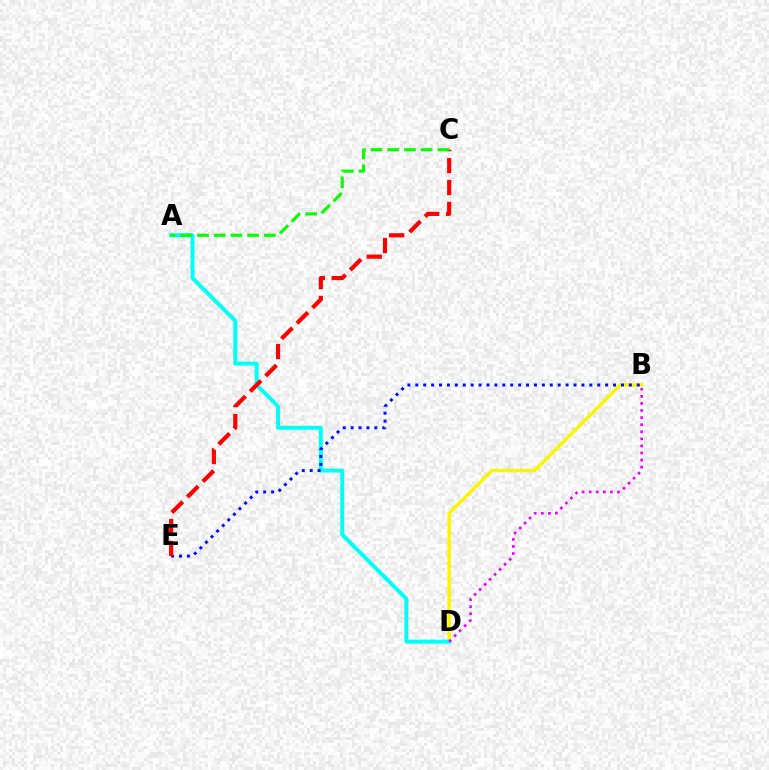{('B', 'D'): [{'color': '#fcf500', 'line_style': 'solid', 'thickness': 2.44}, {'color': '#ee00ff', 'line_style': 'dotted', 'thickness': 1.92}], ('A', 'D'): [{'color': '#00fff6', 'line_style': 'solid', 'thickness': 2.84}], ('B', 'E'): [{'color': '#0010ff', 'line_style': 'dotted', 'thickness': 2.15}], ('C', 'E'): [{'color': '#ff0000', 'line_style': 'dashed', 'thickness': 2.98}], ('A', 'C'): [{'color': '#08ff00', 'line_style': 'dashed', 'thickness': 2.27}]}